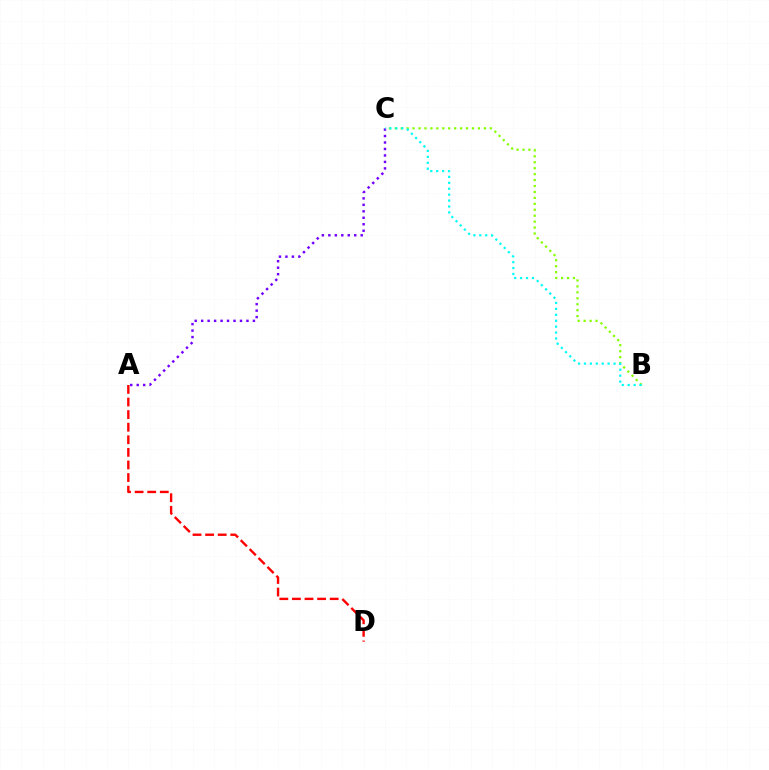{('A', 'D'): [{'color': '#ff0000', 'line_style': 'dashed', 'thickness': 1.71}], ('B', 'C'): [{'color': '#84ff00', 'line_style': 'dotted', 'thickness': 1.61}, {'color': '#00fff6', 'line_style': 'dotted', 'thickness': 1.61}], ('A', 'C'): [{'color': '#7200ff', 'line_style': 'dotted', 'thickness': 1.76}]}